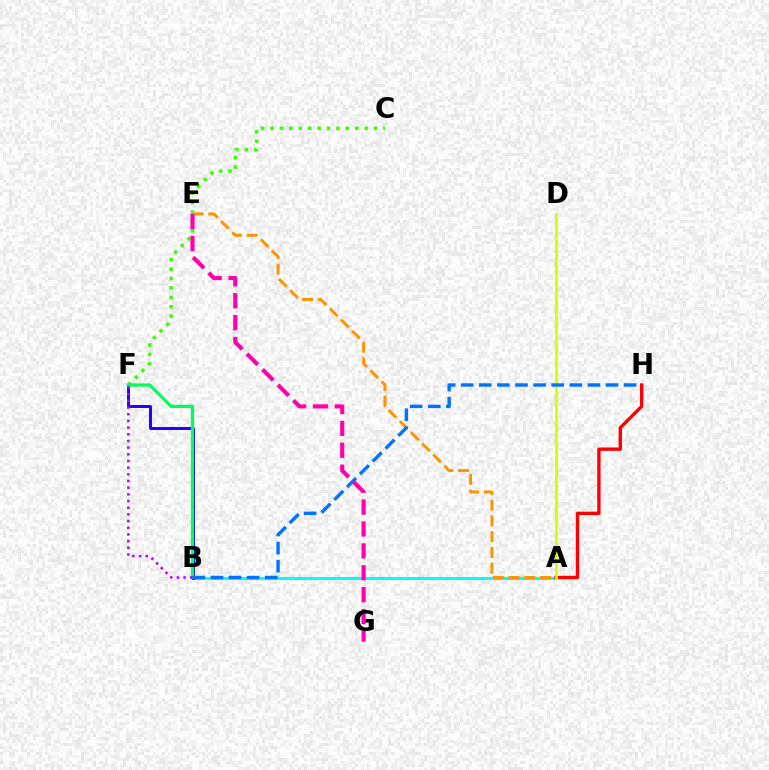{('A', 'B'): [{'color': '#00fff6', 'line_style': 'solid', 'thickness': 2.17}], ('A', 'H'): [{'color': '#ff0000', 'line_style': 'solid', 'thickness': 2.42}], ('A', 'D'): [{'color': '#d1ff00', 'line_style': 'solid', 'thickness': 1.98}], ('A', 'E'): [{'color': '#ff9400', 'line_style': 'dashed', 'thickness': 2.14}], ('C', 'F'): [{'color': '#3dff00', 'line_style': 'dotted', 'thickness': 2.56}], ('B', 'F'): [{'color': '#2500ff', 'line_style': 'solid', 'thickness': 2.13}, {'color': '#00ff5c', 'line_style': 'solid', 'thickness': 2.34}, {'color': '#b900ff', 'line_style': 'dotted', 'thickness': 1.81}], ('B', 'H'): [{'color': '#0074ff', 'line_style': 'dashed', 'thickness': 2.46}], ('E', 'G'): [{'color': '#ff00ac', 'line_style': 'dashed', 'thickness': 2.97}]}